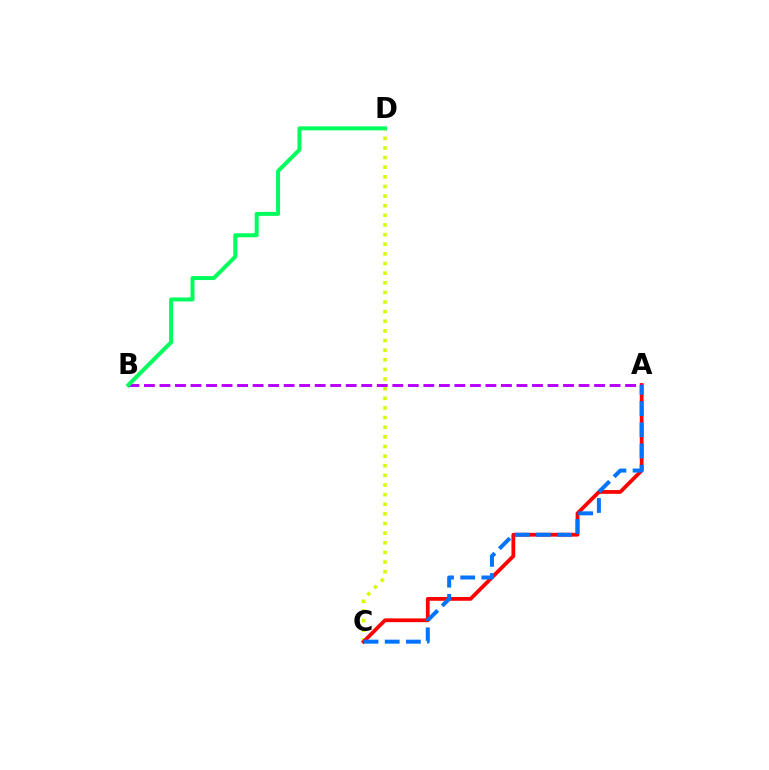{('C', 'D'): [{'color': '#d1ff00', 'line_style': 'dotted', 'thickness': 2.62}], ('A', 'C'): [{'color': '#ff0000', 'line_style': 'solid', 'thickness': 2.71}, {'color': '#0074ff', 'line_style': 'dashed', 'thickness': 2.88}], ('A', 'B'): [{'color': '#b900ff', 'line_style': 'dashed', 'thickness': 2.11}], ('B', 'D'): [{'color': '#00ff5c', 'line_style': 'solid', 'thickness': 2.87}]}